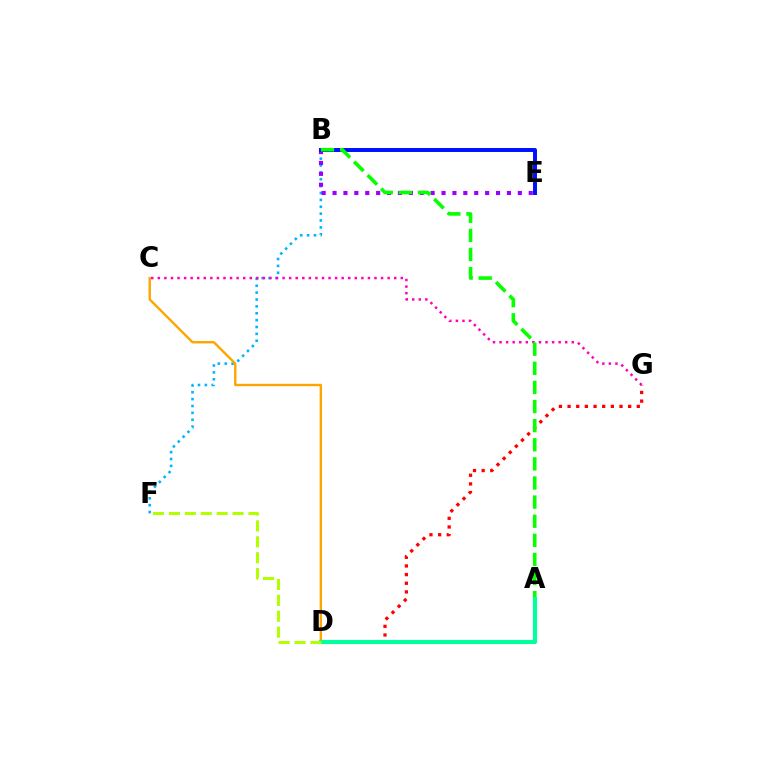{('B', 'F'): [{'color': '#00b5ff', 'line_style': 'dotted', 'thickness': 1.87}], ('C', 'G'): [{'color': '#ff00bd', 'line_style': 'dotted', 'thickness': 1.78}], ('B', 'E'): [{'color': '#9b00ff', 'line_style': 'dotted', 'thickness': 2.96}, {'color': '#0010ff', 'line_style': 'solid', 'thickness': 2.85}], ('D', 'G'): [{'color': '#ff0000', 'line_style': 'dotted', 'thickness': 2.35}], ('C', 'D'): [{'color': '#ffa500', 'line_style': 'solid', 'thickness': 1.72}], ('A', 'B'): [{'color': '#08ff00', 'line_style': 'dashed', 'thickness': 2.6}], ('A', 'D'): [{'color': '#00ff9d', 'line_style': 'solid', 'thickness': 2.96}], ('D', 'F'): [{'color': '#b3ff00', 'line_style': 'dashed', 'thickness': 2.16}]}